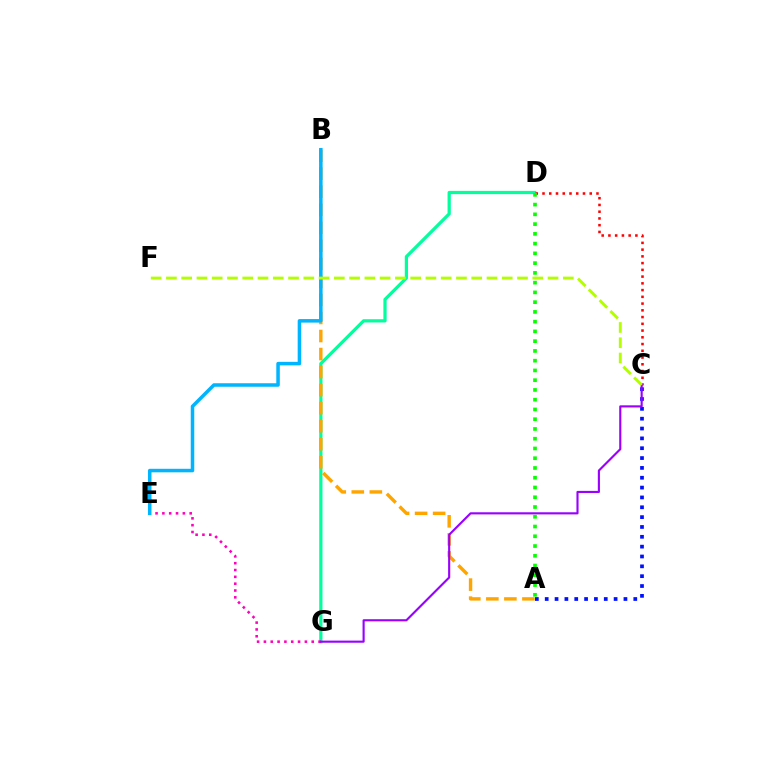{('D', 'G'): [{'color': '#00ff9d', 'line_style': 'solid', 'thickness': 2.32}], ('A', 'C'): [{'color': '#0010ff', 'line_style': 'dotted', 'thickness': 2.67}], ('C', 'D'): [{'color': '#ff0000', 'line_style': 'dotted', 'thickness': 1.83}], ('A', 'B'): [{'color': '#ffa500', 'line_style': 'dashed', 'thickness': 2.45}], ('E', 'G'): [{'color': '#ff00bd', 'line_style': 'dotted', 'thickness': 1.85}], ('C', 'G'): [{'color': '#9b00ff', 'line_style': 'solid', 'thickness': 1.53}], ('A', 'D'): [{'color': '#08ff00', 'line_style': 'dotted', 'thickness': 2.65}], ('B', 'E'): [{'color': '#00b5ff', 'line_style': 'solid', 'thickness': 2.53}], ('C', 'F'): [{'color': '#b3ff00', 'line_style': 'dashed', 'thickness': 2.07}]}